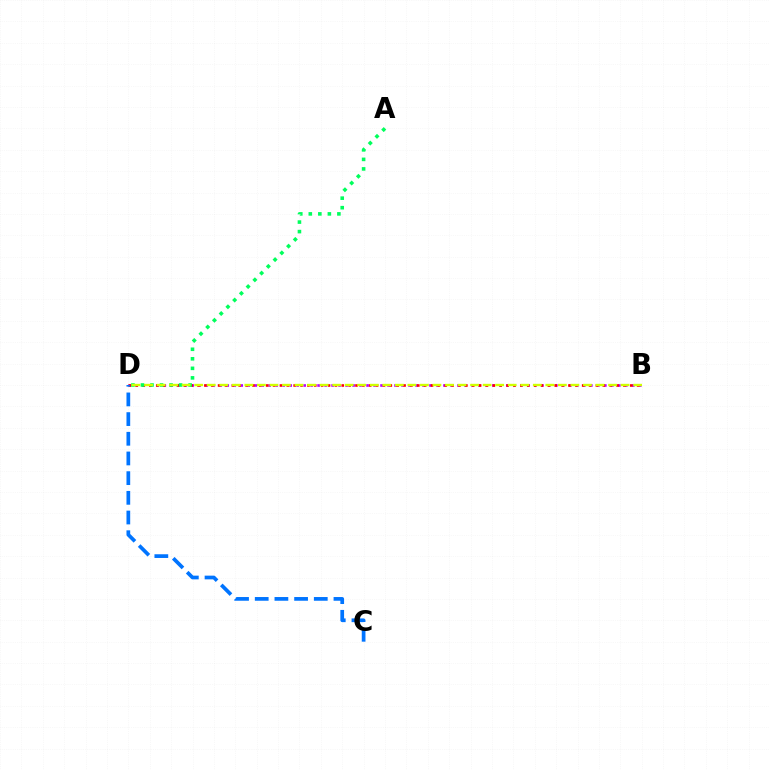{('B', 'D'): [{'color': '#b900ff', 'line_style': 'dotted', 'thickness': 1.9}, {'color': '#ff0000', 'line_style': 'dotted', 'thickness': 1.87}, {'color': '#d1ff00', 'line_style': 'dashed', 'thickness': 1.7}], ('A', 'D'): [{'color': '#00ff5c', 'line_style': 'dotted', 'thickness': 2.59}], ('C', 'D'): [{'color': '#0074ff', 'line_style': 'dashed', 'thickness': 2.67}]}